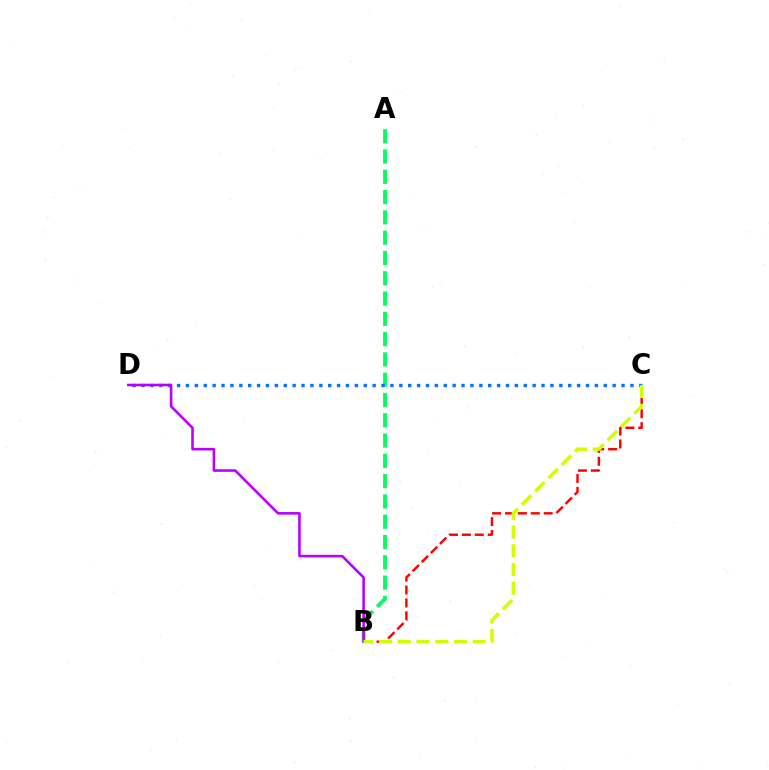{('A', 'B'): [{'color': '#00ff5c', 'line_style': 'dashed', 'thickness': 2.76}], ('B', 'C'): [{'color': '#ff0000', 'line_style': 'dashed', 'thickness': 1.75}, {'color': '#d1ff00', 'line_style': 'dashed', 'thickness': 2.55}], ('C', 'D'): [{'color': '#0074ff', 'line_style': 'dotted', 'thickness': 2.42}], ('B', 'D'): [{'color': '#b900ff', 'line_style': 'solid', 'thickness': 1.86}]}